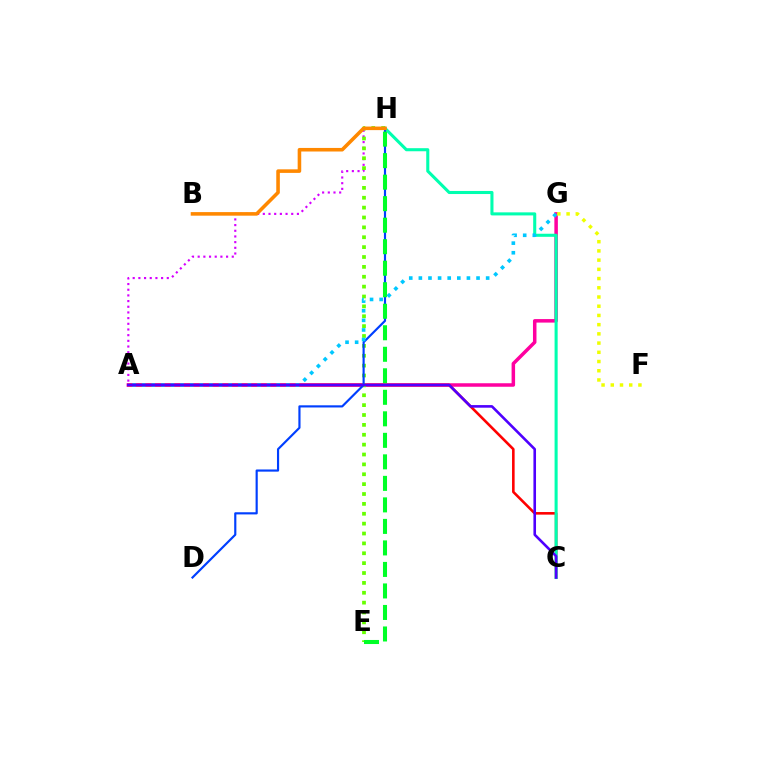{('A', 'G'): [{'color': '#ff00a0', 'line_style': 'solid', 'thickness': 2.52}, {'color': '#00c7ff', 'line_style': 'dotted', 'thickness': 2.61}], ('A', 'C'): [{'color': '#ff0000', 'line_style': 'solid', 'thickness': 1.87}, {'color': '#4f00ff', 'line_style': 'solid', 'thickness': 1.87}], ('C', 'H'): [{'color': '#00ffaf', 'line_style': 'solid', 'thickness': 2.21}], ('A', 'H'): [{'color': '#d600ff', 'line_style': 'dotted', 'thickness': 1.54}], ('E', 'H'): [{'color': '#66ff00', 'line_style': 'dotted', 'thickness': 2.68}, {'color': '#00ff27', 'line_style': 'dashed', 'thickness': 2.92}], ('D', 'H'): [{'color': '#003fff', 'line_style': 'solid', 'thickness': 1.56}], ('B', 'H'): [{'color': '#ff8800', 'line_style': 'solid', 'thickness': 2.57}], ('F', 'G'): [{'color': '#eeff00', 'line_style': 'dotted', 'thickness': 2.5}]}